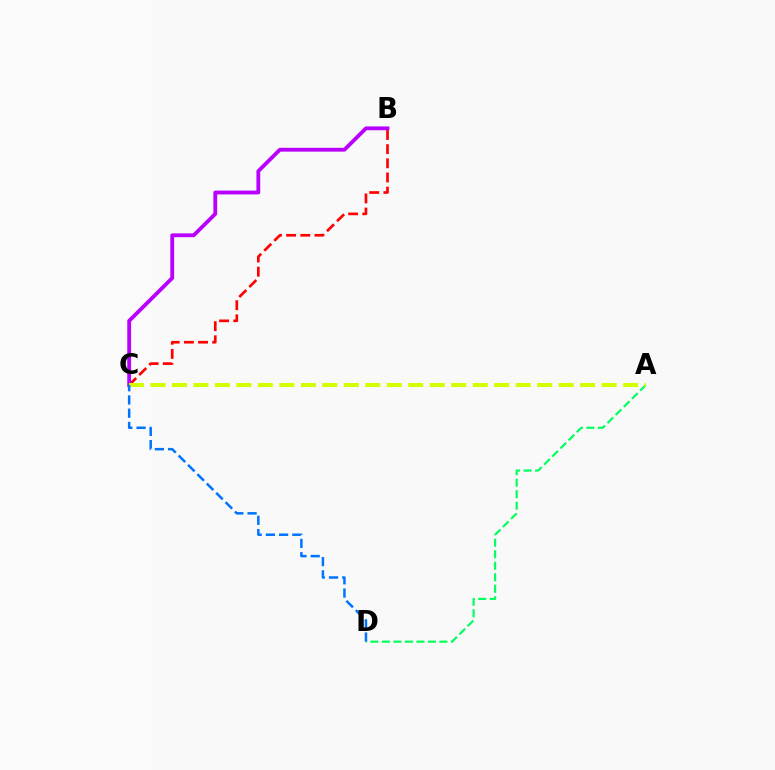{('B', 'C'): [{'color': '#ff0000', 'line_style': 'dashed', 'thickness': 1.92}, {'color': '#b900ff', 'line_style': 'solid', 'thickness': 2.75}], ('A', 'D'): [{'color': '#00ff5c', 'line_style': 'dashed', 'thickness': 1.56}], ('A', 'C'): [{'color': '#d1ff00', 'line_style': 'dashed', 'thickness': 2.92}], ('C', 'D'): [{'color': '#0074ff', 'line_style': 'dashed', 'thickness': 1.8}]}